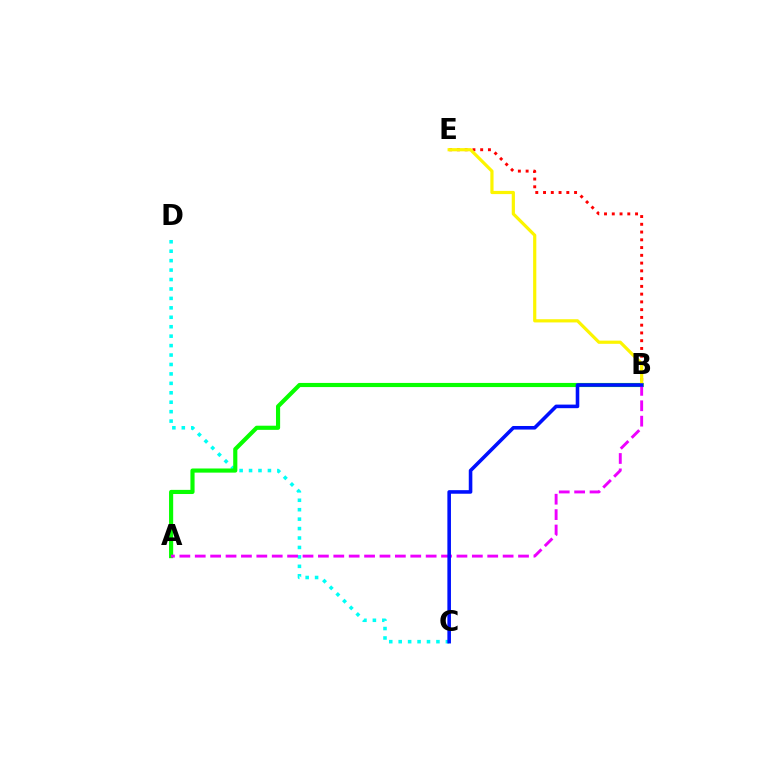{('C', 'D'): [{'color': '#00fff6', 'line_style': 'dotted', 'thickness': 2.56}], ('A', 'B'): [{'color': '#08ff00', 'line_style': 'solid', 'thickness': 2.98}, {'color': '#ee00ff', 'line_style': 'dashed', 'thickness': 2.09}], ('B', 'E'): [{'color': '#ff0000', 'line_style': 'dotted', 'thickness': 2.11}, {'color': '#fcf500', 'line_style': 'solid', 'thickness': 2.3}], ('B', 'C'): [{'color': '#0010ff', 'line_style': 'solid', 'thickness': 2.58}]}